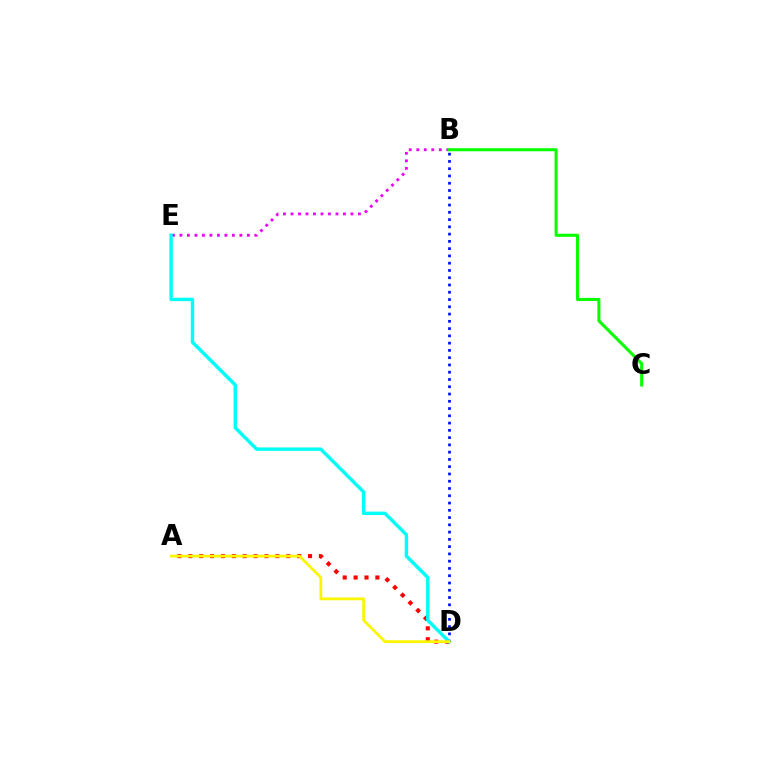{('B', 'D'): [{'color': '#0010ff', 'line_style': 'dotted', 'thickness': 1.97}], ('A', 'D'): [{'color': '#ff0000', 'line_style': 'dotted', 'thickness': 2.96}, {'color': '#fcf500', 'line_style': 'solid', 'thickness': 2.0}], ('B', 'E'): [{'color': '#ee00ff', 'line_style': 'dotted', 'thickness': 2.04}], ('D', 'E'): [{'color': '#00fff6', 'line_style': 'solid', 'thickness': 2.46}], ('B', 'C'): [{'color': '#08ff00', 'line_style': 'solid', 'thickness': 2.2}]}